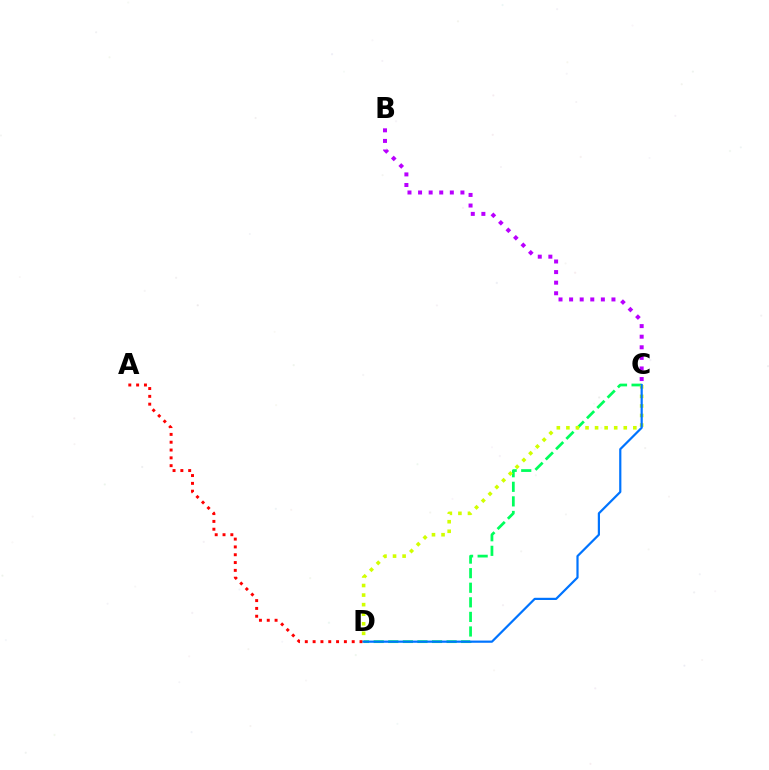{('C', 'D'): [{'color': '#00ff5c', 'line_style': 'dashed', 'thickness': 1.98}, {'color': '#d1ff00', 'line_style': 'dotted', 'thickness': 2.6}, {'color': '#0074ff', 'line_style': 'solid', 'thickness': 1.59}], ('A', 'D'): [{'color': '#ff0000', 'line_style': 'dotted', 'thickness': 2.12}], ('B', 'C'): [{'color': '#b900ff', 'line_style': 'dotted', 'thickness': 2.88}]}